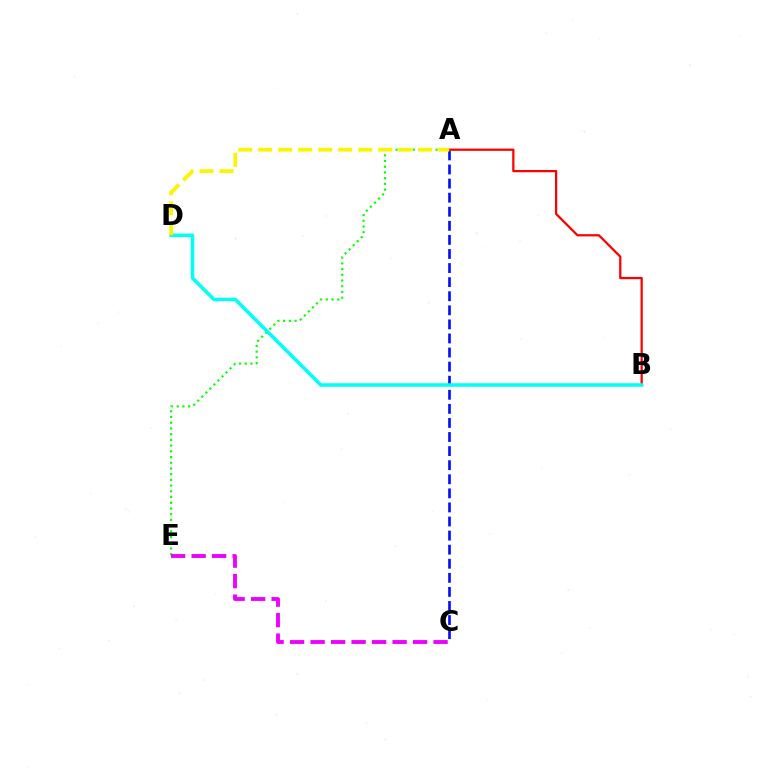{('A', 'E'): [{'color': '#08ff00', 'line_style': 'dotted', 'thickness': 1.55}], ('A', 'C'): [{'color': '#0010ff', 'line_style': 'dashed', 'thickness': 1.91}], ('A', 'B'): [{'color': '#ff0000', 'line_style': 'solid', 'thickness': 1.62}], ('B', 'D'): [{'color': '#00fff6', 'line_style': 'solid', 'thickness': 2.54}], ('A', 'D'): [{'color': '#fcf500', 'line_style': 'dashed', 'thickness': 2.72}], ('C', 'E'): [{'color': '#ee00ff', 'line_style': 'dashed', 'thickness': 2.78}]}